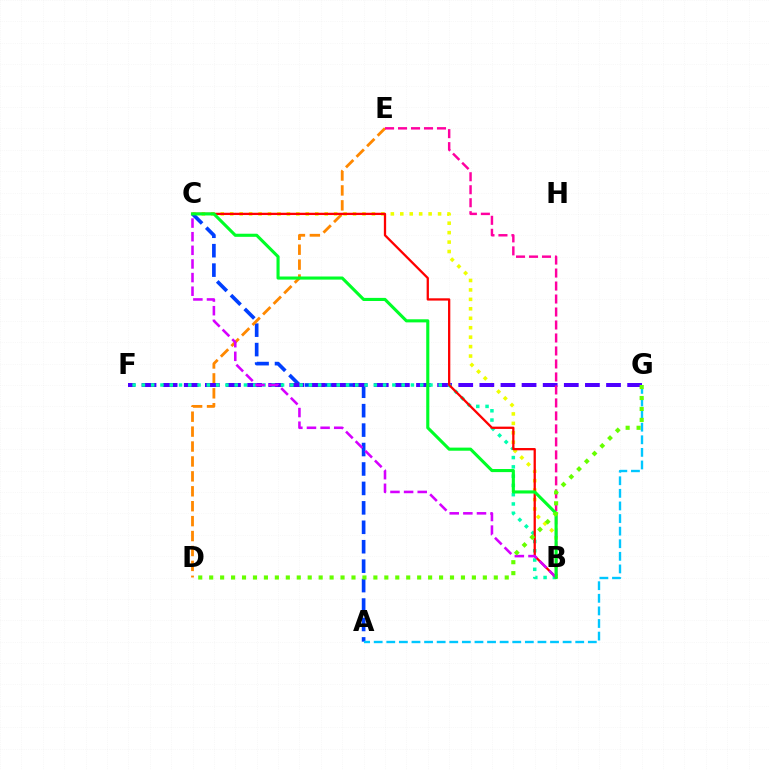{('B', 'C'): [{'color': '#eeff00', 'line_style': 'dotted', 'thickness': 2.57}, {'color': '#ff0000', 'line_style': 'solid', 'thickness': 1.65}, {'color': '#d600ff', 'line_style': 'dashed', 'thickness': 1.85}, {'color': '#00ff27', 'line_style': 'solid', 'thickness': 2.24}], ('A', 'C'): [{'color': '#003fff', 'line_style': 'dashed', 'thickness': 2.64}], ('D', 'E'): [{'color': '#ff8800', 'line_style': 'dashed', 'thickness': 2.03}], ('F', 'G'): [{'color': '#4f00ff', 'line_style': 'dashed', 'thickness': 2.87}], ('B', 'F'): [{'color': '#00ffaf', 'line_style': 'dotted', 'thickness': 2.52}], ('B', 'E'): [{'color': '#ff00a0', 'line_style': 'dashed', 'thickness': 1.76}], ('A', 'G'): [{'color': '#00c7ff', 'line_style': 'dashed', 'thickness': 1.71}], ('D', 'G'): [{'color': '#66ff00', 'line_style': 'dotted', 'thickness': 2.97}]}